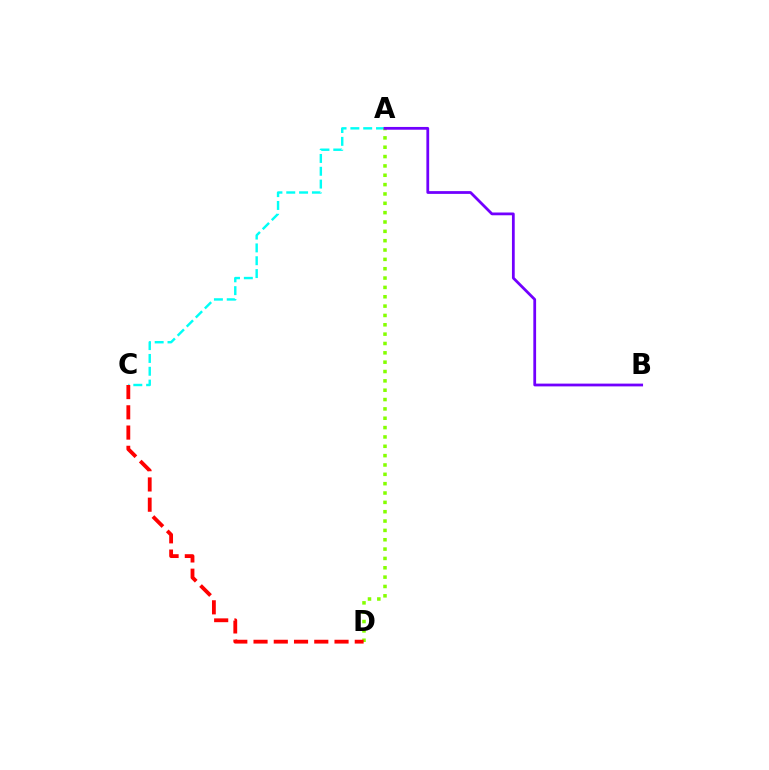{('A', 'C'): [{'color': '#00fff6', 'line_style': 'dashed', 'thickness': 1.74}], ('A', 'D'): [{'color': '#84ff00', 'line_style': 'dotted', 'thickness': 2.54}], ('C', 'D'): [{'color': '#ff0000', 'line_style': 'dashed', 'thickness': 2.75}], ('A', 'B'): [{'color': '#7200ff', 'line_style': 'solid', 'thickness': 1.99}]}